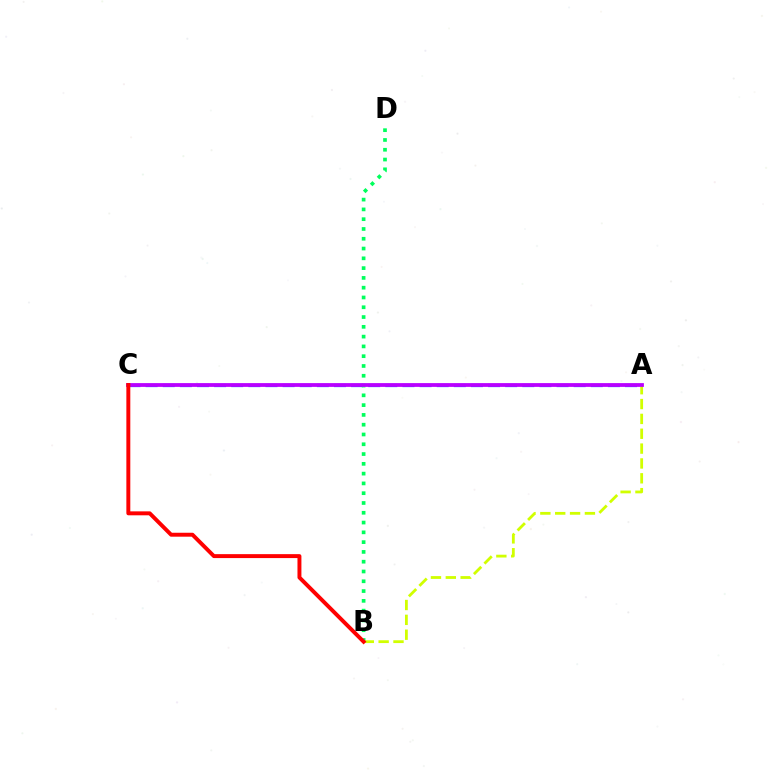{('A', 'C'): [{'color': '#0074ff', 'line_style': 'dashed', 'thickness': 2.33}, {'color': '#b900ff', 'line_style': 'solid', 'thickness': 2.72}], ('B', 'D'): [{'color': '#00ff5c', 'line_style': 'dotted', 'thickness': 2.66}], ('A', 'B'): [{'color': '#d1ff00', 'line_style': 'dashed', 'thickness': 2.02}], ('B', 'C'): [{'color': '#ff0000', 'line_style': 'solid', 'thickness': 2.84}]}